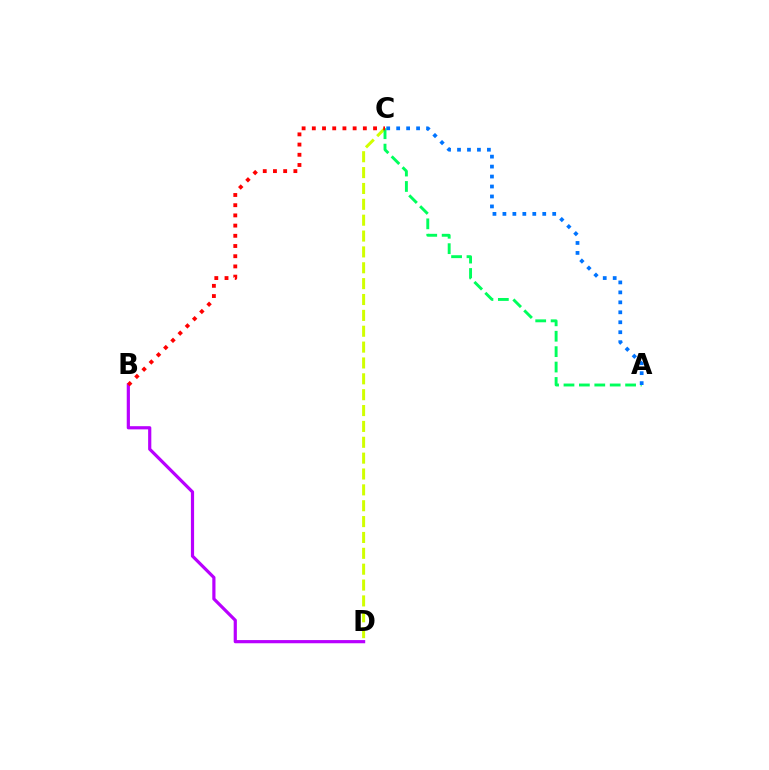{('C', 'D'): [{'color': '#d1ff00', 'line_style': 'dashed', 'thickness': 2.16}], ('B', 'D'): [{'color': '#b900ff', 'line_style': 'solid', 'thickness': 2.29}], ('A', 'C'): [{'color': '#00ff5c', 'line_style': 'dashed', 'thickness': 2.09}, {'color': '#0074ff', 'line_style': 'dotted', 'thickness': 2.71}], ('B', 'C'): [{'color': '#ff0000', 'line_style': 'dotted', 'thickness': 2.77}]}